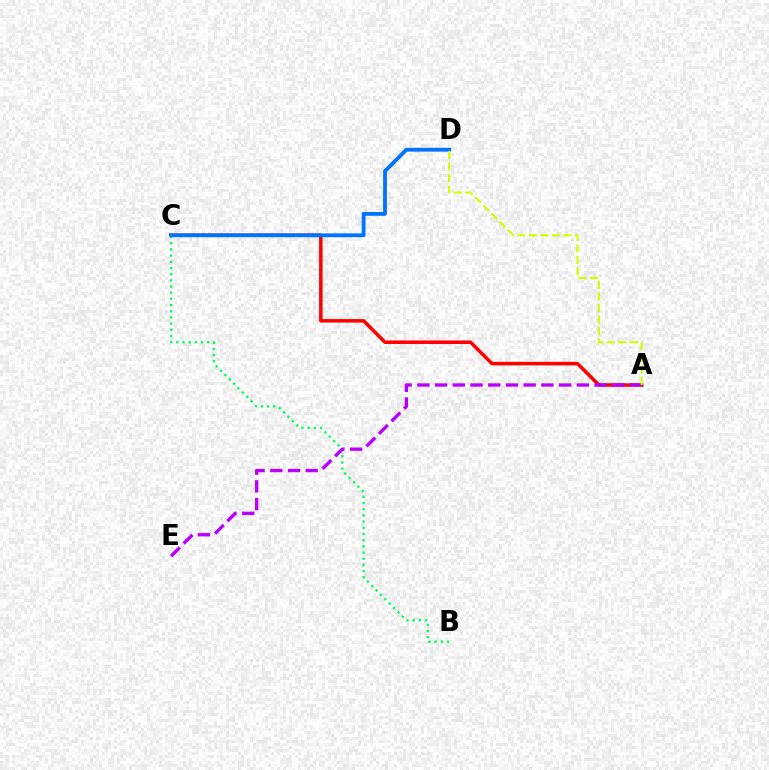{('B', 'C'): [{'color': '#00ff5c', 'line_style': 'dotted', 'thickness': 1.68}], ('A', 'C'): [{'color': '#ff0000', 'line_style': 'solid', 'thickness': 2.53}], ('A', 'E'): [{'color': '#b900ff', 'line_style': 'dashed', 'thickness': 2.41}], ('C', 'D'): [{'color': '#0074ff', 'line_style': 'solid', 'thickness': 2.75}], ('A', 'D'): [{'color': '#d1ff00', 'line_style': 'dashed', 'thickness': 1.57}]}